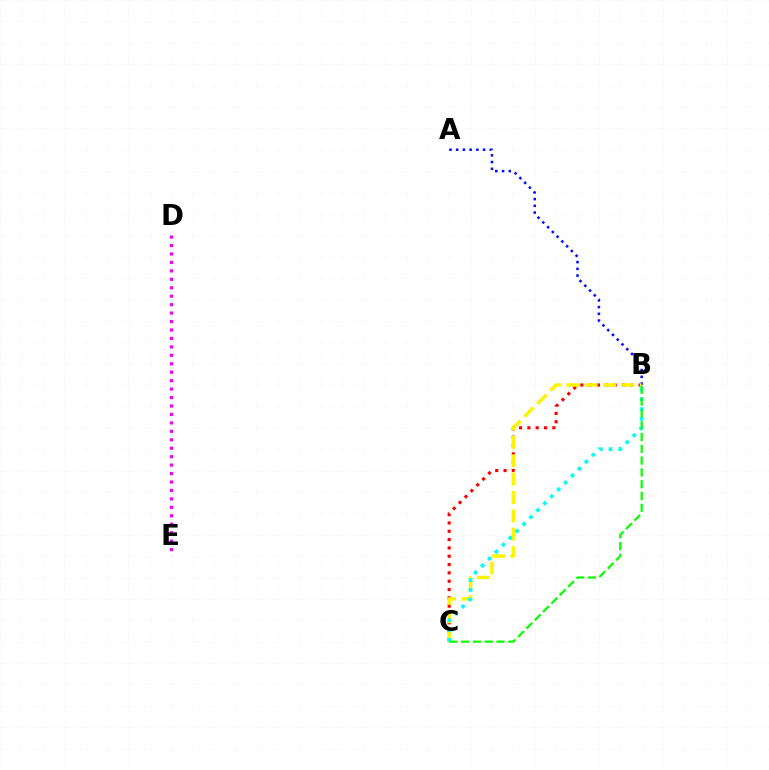{('B', 'C'): [{'color': '#ff0000', 'line_style': 'dotted', 'thickness': 2.26}, {'color': '#fcf500', 'line_style': 'dashed', 'thickness': 2.49}, {'color': '#00fff6', 'line_style': 'dotted', 'thickness': 2.66}, {'color': '#08ff00', 'line_style': 'dashed', 'thickness': 1.6}], ('A', 'B'): [{'color': '#0010ff', 'line_style': 'dotted', 'thickness': 1.83}], ('D', 'E'): [{'color': '#ee00ff', 'line_style': 'dotted', 'thickness': 2.29}]}